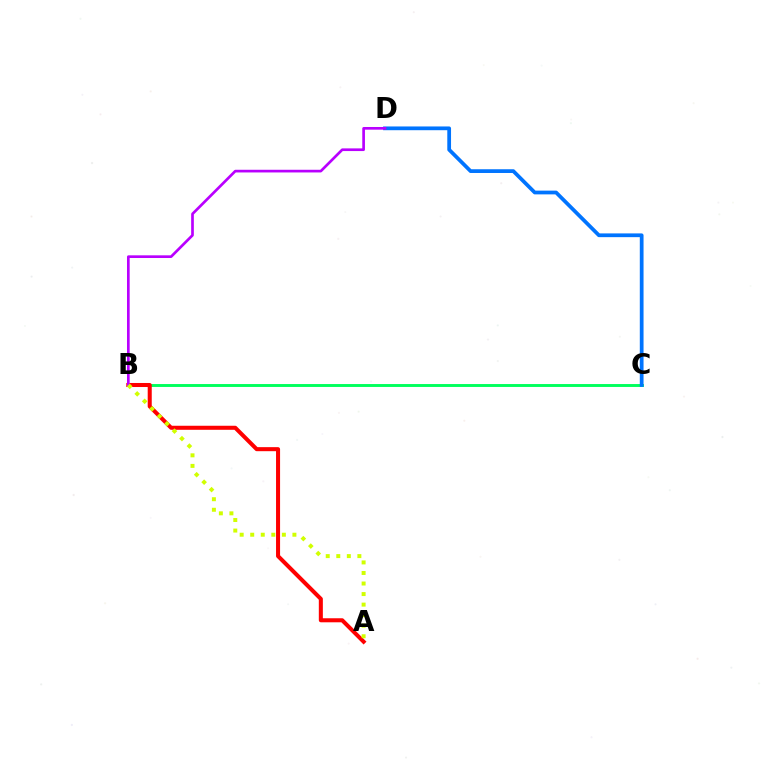{('B', 'C'): [{'color': '#00ff5c', 'line_style': 'solid', 'thickness': 2.09}], ('C', 'D'): [{'color': '#0074ff', 'line_style': 'solid', 'thickness': 2.7}], ('A', 'B'): [{'color': '#ff0000', 'line_style': 'solid', 'thickness': 2.91}, {'color': '#d1ff00', 'line_style': 'dotted', 'thickness': 2.87}], ('B', 'D'): [{'color': '#b900ff', 'line_style': 'solid', 'thickness': 1.93}]}